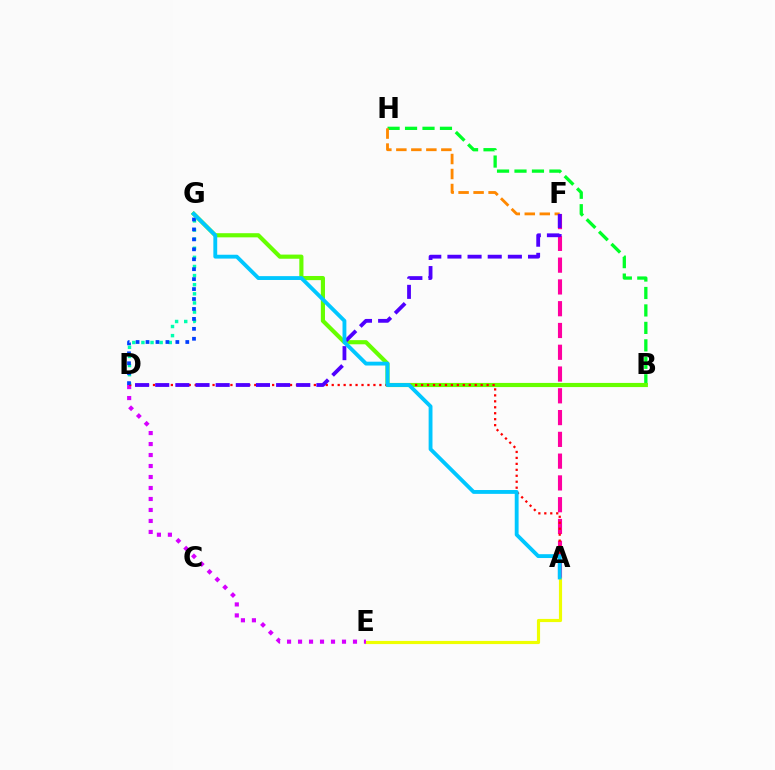{('A', 'E'): [{'color': '#eeff00', 'line_style': 'solid', 'thickness': 2.27}], ('A', 'F'): [{'color': '#ff00a0', 'line_style': 'dashed', 'thickness': 2.96}], ('B', 'H'): [{'color': '#00ff27', 'line_style': 'dashed', 'thickness': 2.37}], ('D', 'G'): [{'color': '#00ffaf', 'line_style': 'dotted', 'thickness': 2.48}, {'color': '#003fff', 'line_style': 'dotted', 'thickness': 2.7}], ('B', 'G'): [{'color': '#66ff00', 'line_style': 'solid', 'thickness': 2.98}], ('D', 'E'): [{'color': '#d600ff', 'line_style': 'dotted', 'thickness': 2.99}], ('F', 'H'): [{'color': '#ff8800', 'line_style': 'dashed', 'thickness': 2.04}], ('A', 'D'): [{'color': '#ff0000', 'line_style': 'dotted', 'thickness': 1.62}], ('D', 'F'): [{'color': '#4f00ff', 'line_style': 'dashed', 'thickness': 2.74}], ('A', 'G'): [{'color': '#00c7ff', 'line_style': 'solid', 'thickness': 2.77}]}